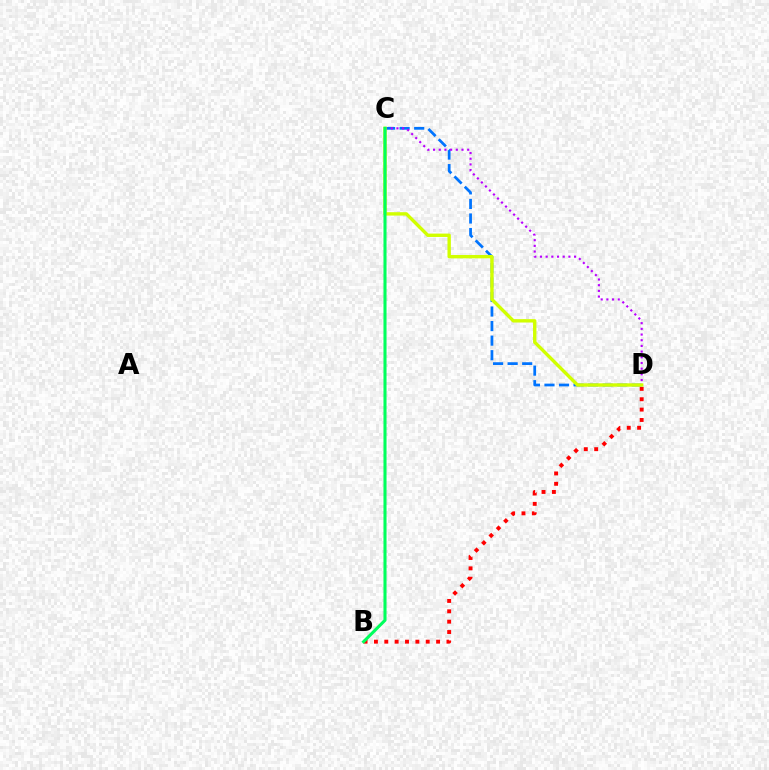{('C', 'D'): [{'color': '#0074ff', 'line_style': 'dashed', 'thickness': 1.98}, {'color': '#b900ff', 'line_style': 'dotted', 'thickness': 1.54}, {'color': '#d1ff00', 'line_style': 'solid', 'thickness': 2.43}], ('B', 'D'): [{'color': '#ff0000', 'line_style': 'dotted', 'thickness': 2.81}], ('B', 'C'): [{'color': '#00ff5c', 'line_style': 'solid', 'thickness': 2.21}]}